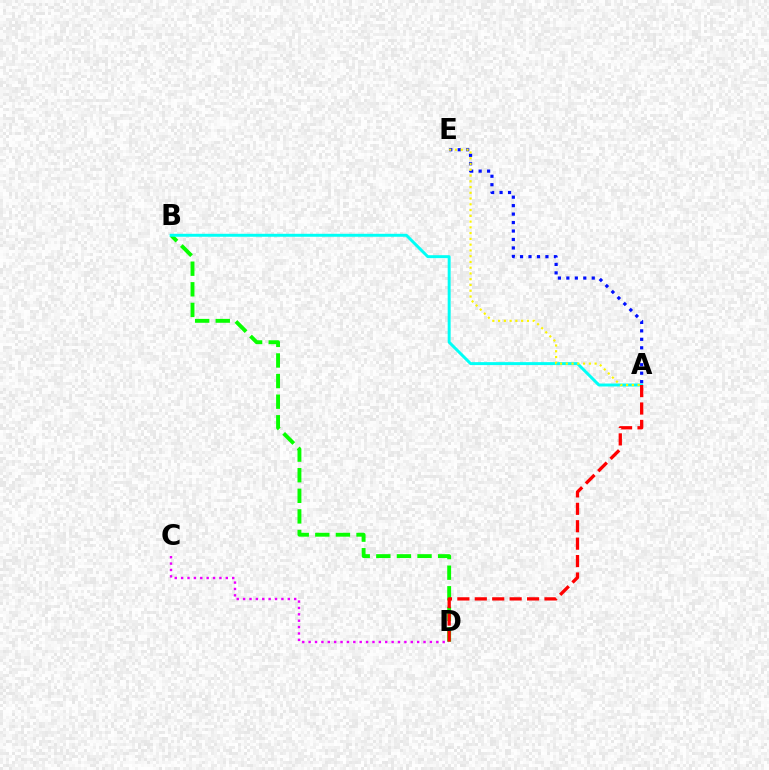{('B', 'D'): [{'color': '#08ff00', 'line_style': 'dashed', 'thickness': 2.8}], ('C', 'D'): [{'color': '#ee00ff', 'line_style': 'dotted', 'thickness': 1.73}], ('A', 'B'): [{'color': '#00fff6', 'line_style': 'solid', 'thickness': 2.13}], ('A', 'D'): [{'color': '#ff0000', 'line_style': 'dashed', 'thickness': 2.37}], ('A', 'E'): [{'color': '#0010ff', 'line_style': 'dotted', 'thickness': 2.3}, {'color': '#fcf500', 'line_style': 'dotted', 'thickness': 1.57}]}